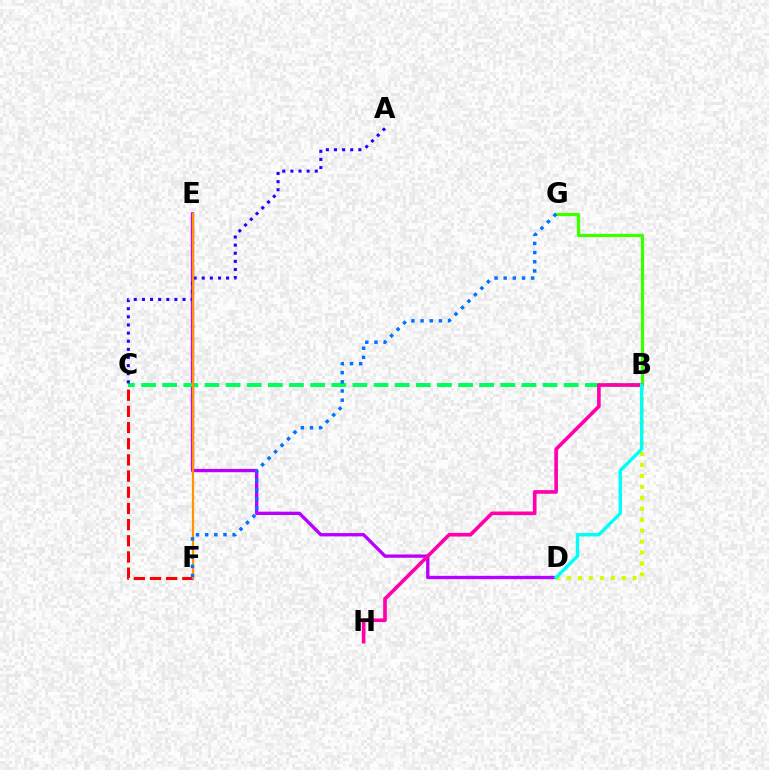{('D', 'E'): [{'color': '#b900ff', 'line_style': 'solid', 'thickness': 2.39}], ('C', 'F'): [{'color': '#ff0000', 'line_style': 'dashed', 'thickness': 2.2}], ('B', 'C'): [{'color': '#00ff5c', 'line_style': 'dashed', 'thickness': 2.87}], ('A', 'C'): [{'color': '#2500ff', 'line_style': 'dotted', 'thickness': 2.21}], ('B', 'G'): [{'color': '#3dff00', 'line_style': 'solid', 'thickness': 2.35}], ('B', 'H'): [{'color': '#ff00ac', 'line_style': 'solid', 'thickness': 2.62}], ('E', 'F'): [{'color': '#ff9400', 'line_style': 'solid', 'thickness': 1.61}], ('B', 'D'): [{'color': '#d1ff00', 'line_style': 'dotted', 'thickness': 2.97}, {'color': '#00fff6', 'line_style': 'solid', 'thickness': 2.45}], ('F', 'G'): [{'color': '#0074ff', 'line_style': 'dotted', 'thickness': 2.49}]}